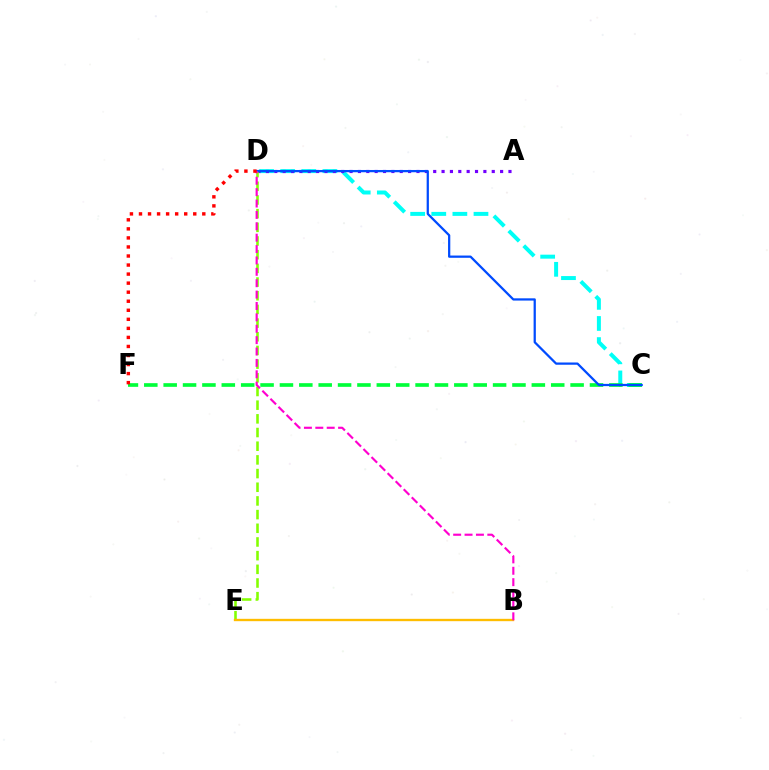{('C', 'D'): [{'color': '#00fff6', 'line_style': 'dashed', 'thickness': 2.87}, {'color': '#004bff', 'line_style': 'solid', 'thickness': 1.62}], ('C', 'F'): [{'color': '#00ff39', 'line_style': 'dashed', 'thickness': 2.63}], ('A', 'D'): [{'color': '#7200ff', 'line_style': 'dotted', 'thickness': 2.27}], ('D', 'E'): [{'color': '#84ff00', 'line_style': 'dashed', 'thickness': 1.86}], ('B', 'E'): [{'color': '#ffbd00', 'line_style': 'solid', 'thickness': 1.69}], ('B', 'D'): [{'color': '#ff00cf', 'line_style': 'dashed', 'thickness': 1.55}], ('D', 'F'): [{'color': '#ff0000', 'line_style': 'dotted', 'thickness': 2.46}]}